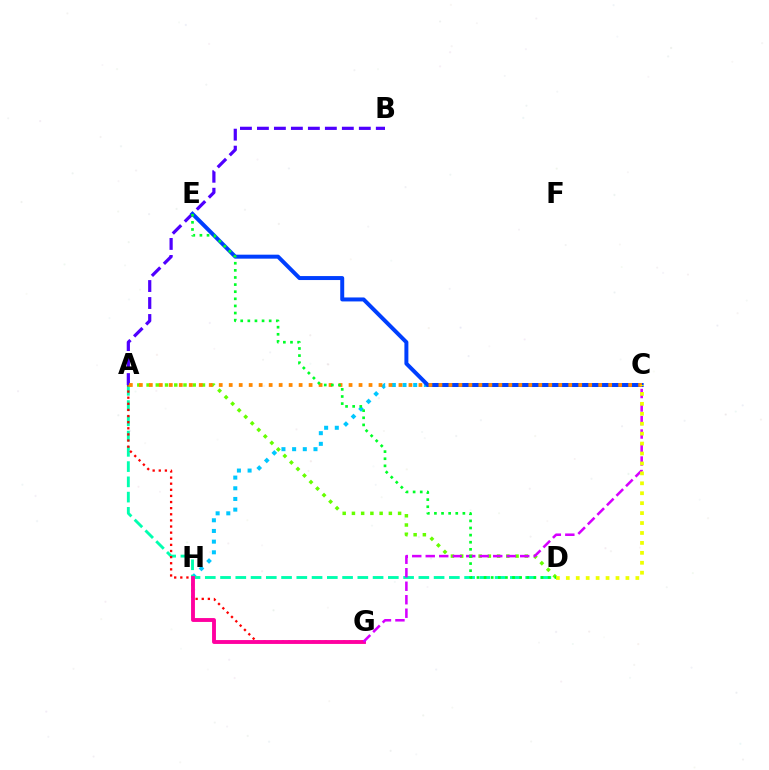{('C', 'H'): [{'color': '#00c7ff', 'line_style': 'dotted', 'thickness': 2.9}], ('A', 'D'): [{'color': '#00ffaf', 'line_style': 'dashed', 'thickness': 2.07}, {'color': '#66ff00', 'line_style': 'dotted', 'thickness': 2.51}], ('A', 'G'): [{'color': '#ff0000', 'line_style': 'dotted', 'thickness': 1.66}], ('G', 'H'): [{'color': '#ff00a0', 'line_style': 'solid', 'thickness': 2.79}], ('A', 'B'): [{'color': '#4f00ff', 'line_style': 'dashed', 'thickness': 2.31}], ('C', 'E'): [{'color': '#003fff', 'line_style': 'solid', 'thickness': 2.86}], ('A', 'C'): [{'color': '#ff8800', 'line_style': 'dotted', 'thickness': 2.71}], ('C', 'G'): [{'color': '#d600ff', 'line_style': 'dashed', 'thickness': 1.83}], ('C', 'D'): [{'color': '#eeff00', 'line_style': 'dotted', 'thickness': 2.7}], ('D', 'E'): [{'color': '#00ff27', 'line_style': 'dotted', 'thickness': 1.93}]}